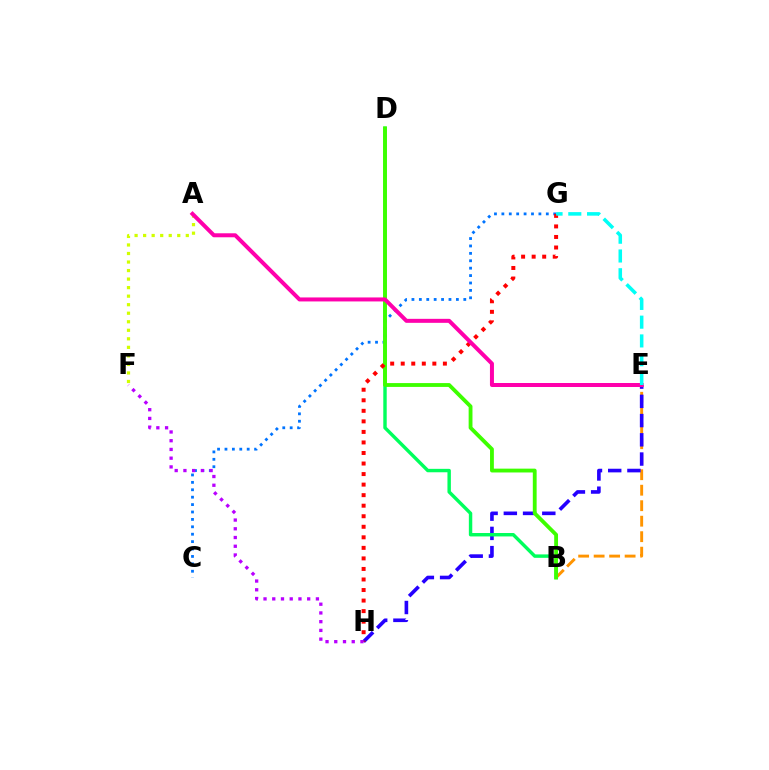{('B', 'E'): [{'color': '#ff9400', 'line_style': 'dashed', 'thickness': 2.1}], ('E', 'H'): [{'color': '#2500ff', 'line_style': 'dashed', 'thickness': 2.61}], ('B', 'D'): [{'color': '#00ff5c', 'line_style': 'solid', 'thickness': 2.47}, {'color': '#3dff00', 'line_style': 'solid', 'thickness': 2.76}], ('C', 'G'): [{'color': '#0074ff', 'line_style': 'dotted', 'thickness': 2.01}], ('A', 'F'): [{'color': '#d1ff00', 'line_style': 'dotted', 'thickness': 2.32}], ('G', 'H'): [{'color': '#ff0000', 'line_style': 'dotted', 'thickness': 2.86}], ('F', 'H'): [{'color': '#b900ff', 'line_style': 'dotted', 'thickness': 2.37}], ('A', 'E'): [{'color': '#ff00ac', 'line_style': 'solid', 'thickness': 2.88}], ('E', 'G'): [{'color': '#00fff6', 'line_style': 'dashed', 'thickness': 2.55}]}